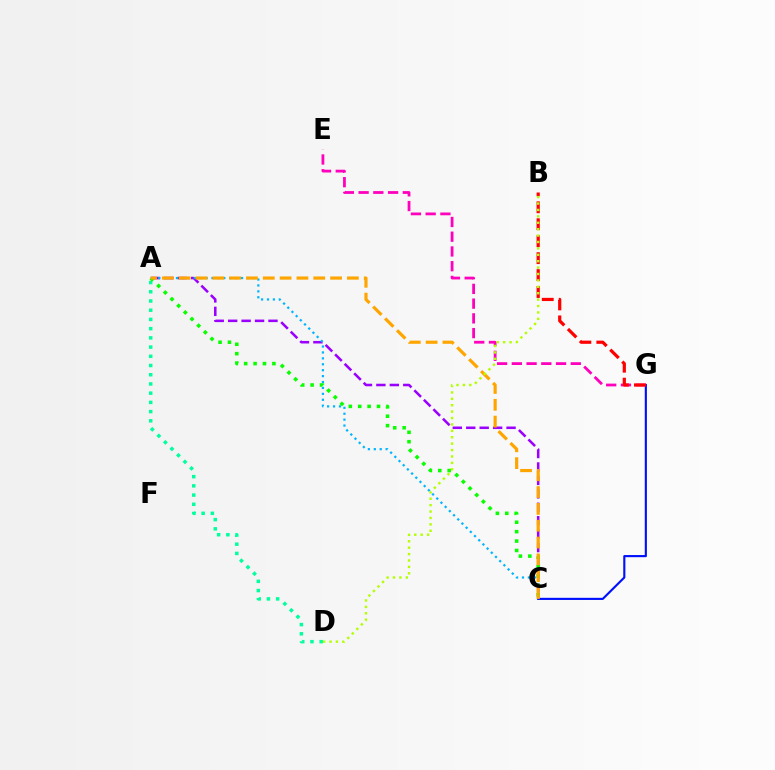{('C', 'G'): [{'color': '#0010ff', 'line_style': 'solid', 'thickness': 1.54}], ('E', 'G'): [{'color': '#ff00bd', 'line_style': 'dashed', 'thickness': 2.0}], ('B', 'G'): [{'color': '#ff0000', 'line_style': 'dashed', 'thickness': 2.3}], ('A', 'C'): [{'color': '#9b00ff', 'line_style': 'dashed', 'thickness': 1.83}, {'color': '#00b5ff', 'line_style': 'dotted', 'thickness': 1.61}, {'color': '#08ff00', 'line_style': 'dotted', 'thickness': 2.56}, {'color': '#ffa500', 'line_style': 'dashed', 'thickness': 2.29}], ('A', 'D'): [{'color': '#00ff9d', 'line_style': 'dotted', 'thickness': 2.5}], ('B', 'D'): [{'color': '#b3ff00', 'line_style': 'dotted', 'thickness': 1.74}]}